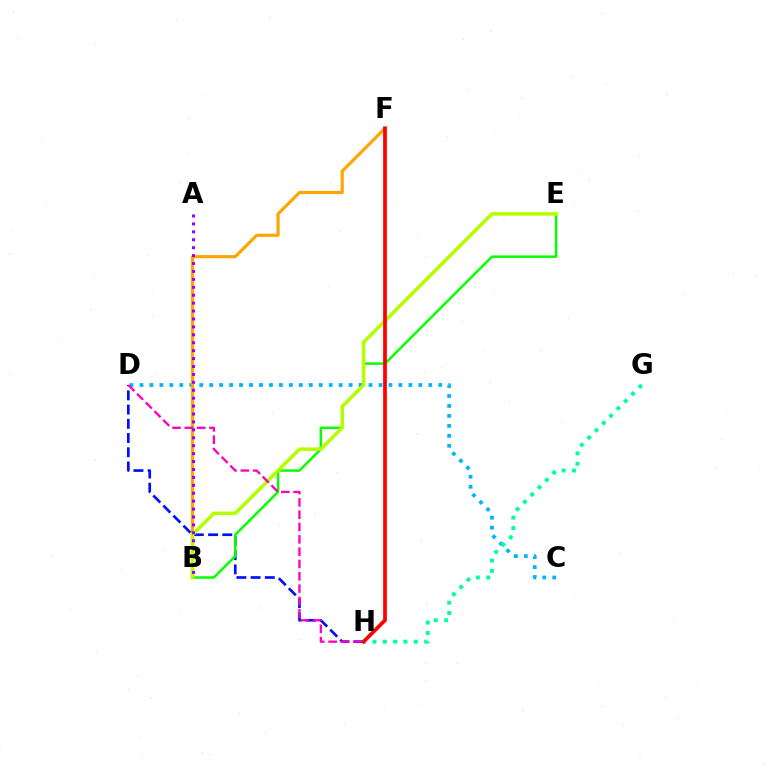{('C', 'D'): [{'color': '#00b5ff', 'line_style': 'dotted', 'thickness': 2.71}], ('G', 'H'): [{'color': '#00ff9d', 'line_style': 'dotted', 'thickness': 2.81}], ('B', 'F'): [{'color': '#ffa500', 'line_style': 'solid', 'thickness': 2.27}], ('D', 'H'): [{'color': '#0010ff', 'line_style': 'dashed', 'thickness': 1.93}, {'color': '#ff00bd', 'line_style': 'dashed', 'thickness': 1.67}], ('B', 'E'): [{'color': '#08ff00', 'line_style': 'solid', 'thickness': 1.79}, {'color': '#b3ff00', 'line_style': 'solid', 'thickness': 2.55}], ('F', 'H'): [{'color': '#ff0000', 'line_style': 'solid', 'thickness': 2.7}], ('A', 'B'): [{'color': '#9b00ff', 'line_style': 'dotted', 'thickness': 2.15}]}